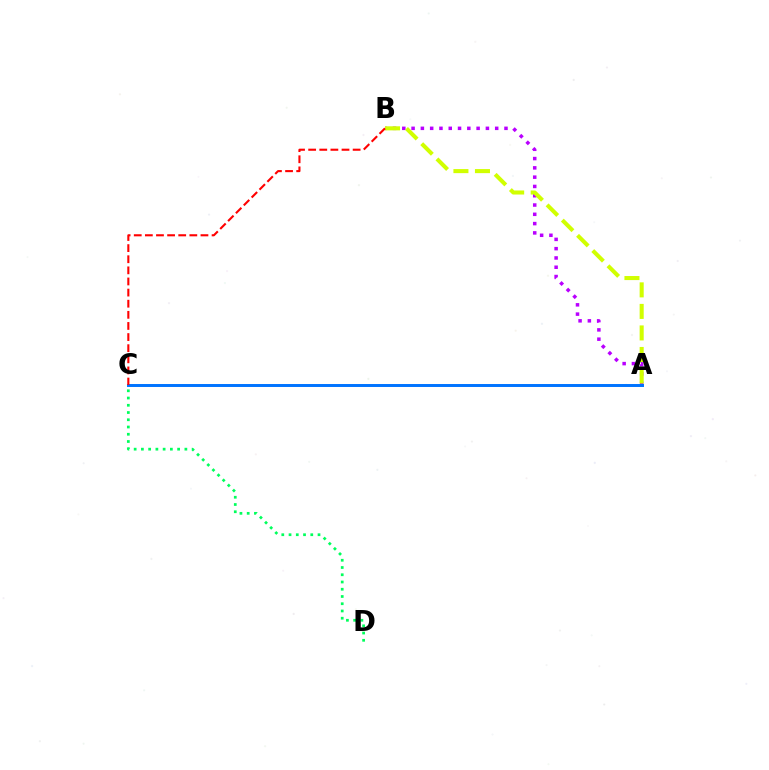{('C', 'D'): [{'color': '#00ff5c', 'line_style': 'dotted', 'thickness': 1.97}], ('A', 'B'): [{'color': '#b900ff', 'line_style': 'dotted', 'thickness': 2.52}, {'color': '#d1ff00', 'line_style': 'dashed', 'thickness': 2.93}], ('A', 'C'): [{'color': '#0074ff', 'line_style': 'solid', 'thickness': 2.13}], ('B', 'C'): [{'color': '#ff0000', 'line_style': 'dashed', 'thickness': 1.51}]}